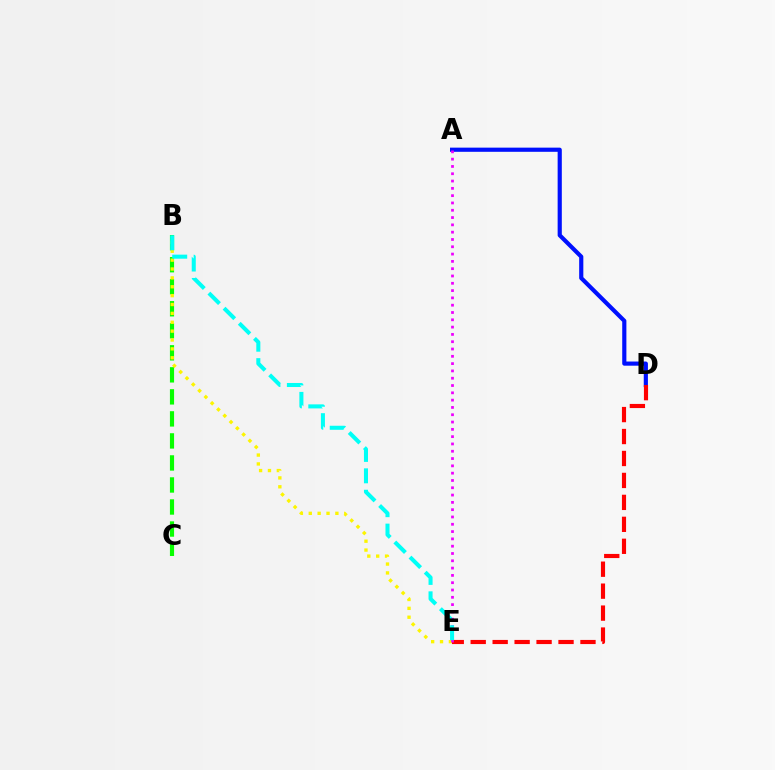{('B', 'C'): [{'color': '#08ff00', 'line_style': 'dashed', 'thickness': 2.99}], ('B', 'E'): [{'color': '#fcf500', 'line_style': 'dotted', 'thickness': 2.41}, {'color': '#00fff6', 'line_style': 'dashed', 'thickness': 2.91}], ('A', 'D'): [{'color': '#0010ff', 'line_style': 'solid', 'thickness': 3.0}], ('D', 'E'): [{'color': '#ff0000', 'line_style': 'dashed', 'thickness': 2.98}], ('A', 'E'): [{'color': '#ee00ff', 'line_style': 'dotted', 'thickness': 1.98}]}